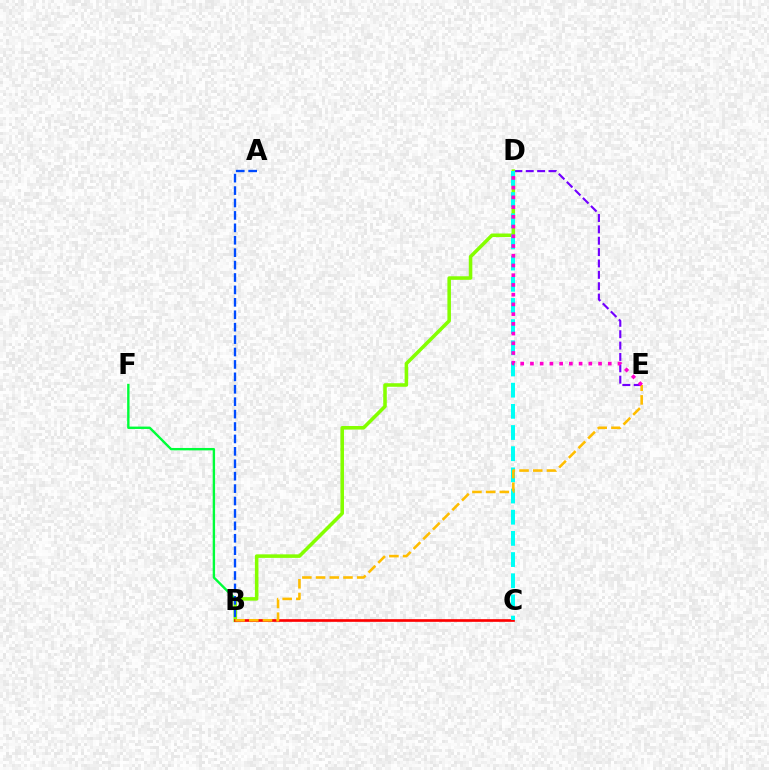{('D', 'E'): [{'color': '#7200ff', 'line_style': 'dashed', 'thickness': 1.54}, {'color': '#ff00cf', 'line_style': 'dotted', 'thickness': 2.64}], ('B', 'F'): [{'color': '#00ff39', 'line_style': 'solid', 'thickness': 1.72}], ('B', 'D'): [{'color': '#84ff00', 'line_style': 'solid', 'thickness': 2.55}], ('B', 'C'): [{'color': '#ff0000', 'line_style': 'solid', 'thickness': 1.93}], ('A', 'B'): [{'color': '#004bff', 'line_style': 'dashed', 'thickness': 1.69}], ('C', 'D'): [{'color': '#00fff6', 'line_style': 'dashed', 'thickness': 2.88}], ('B', 'E'): [{'color': '#ffbd00', 'line_style': 'dashed', 'thickness': 1.86}]}